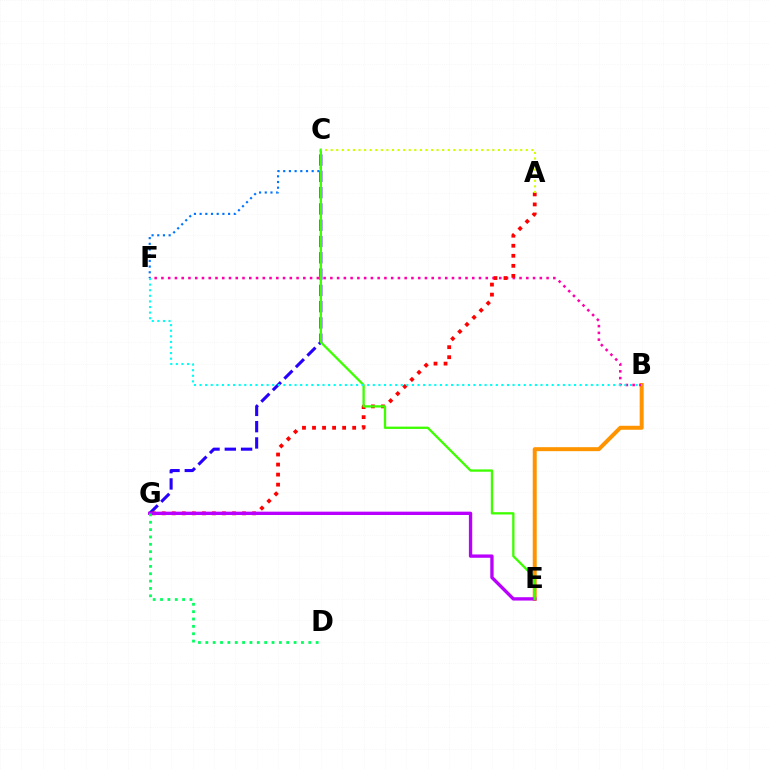{('B', 'E'): [{'color': '#ff9400', 'line_style': 'solid', 'thickness': 2.87}], ('C', 'G'): [{'color': '#2500ff', 'line_style': 'dashed', 'thickness': 2.21}], ('C', 'F'): [{'color': '#0074ff', 'line_style': 'dotted', 'thickness': 1.55}], ('B', 'F'): [{'color': '#ff00ac', 'line_style': 'dotted', 'thickness': 1.84}, {'color': '#00fff6', 'line_style': 'dotted', 'thickness': 1.52}], ('A', 'G'): [{'color': '#ff0000', 'line_style': 'dotted', 'thickness': 2.73}], ('E', 'G'): [{'color': '#b900ff', 'line_style': 'solid', 'thickness': 2.4}], ('C', 'E'): [{'color': '#3dff00', 'line_style': 'solid', 'thickness': 1.67}], ('D', 'G'): [{'color': '#00ff5c', 'line_style': 'dotted', 'thickness': 2.0}], ('A', 'C'): [{'color': '#d1ff00', 'line_style': 'dotted', 'thickness': 1.51}]}